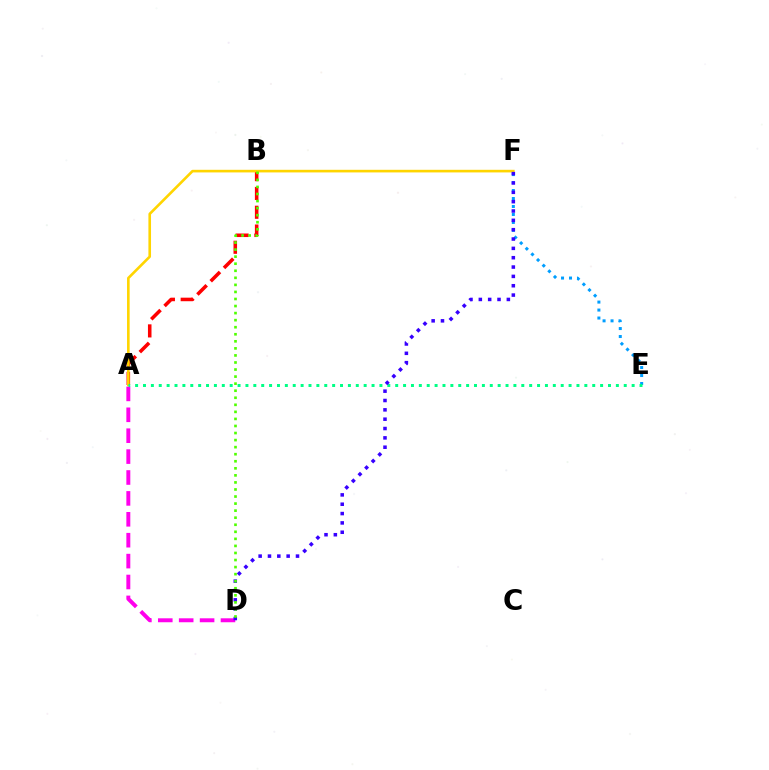{('A', 'B'): [{'color': '#ff0000', 'line_style': 'dashed', 'thickness': 2.55}], ('A', 'F'): [{'color': '#ffd500', 'line_style': 'solid', 'thickness': 1.89}], ('A', 'D'): [{'color': '#ff00ed', 'line_style': 'dashed', 'thickness': 2.84}], ('E', 'F'): [{'color': '#009eff', 'line_style': 'dotted', 'thickness': 2.17}], ('A', 'E'): [{'color': '#00ff86', 'line_style': 'dotted', 'thickness': 2.14}], ('D', 'F'): [{'color': '#3700ff', 'line_style': 'dotted', 'thickness': 2.54}], ('B', 'D'): [{'color': '#4fff00', 'line_style': 'dotted', 'thickness': 1.92}]}